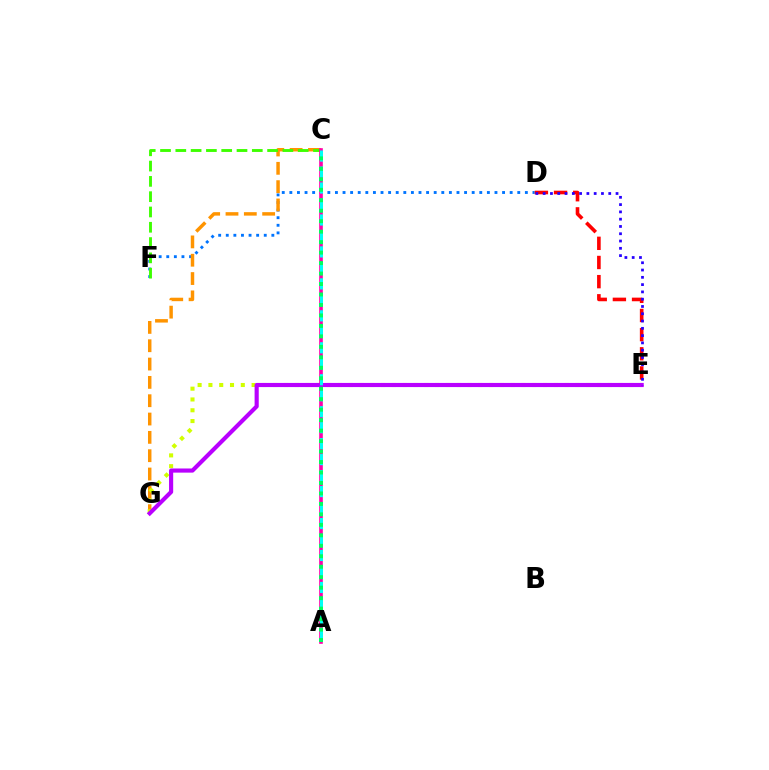{('D', 'F'): [{'color': '#0074ff', 'line_style': 'dotted', 'thickness': 2.06}], ('C', 'G'): [{'color': '#ff9400', 'line_style': 'dashed', 'thickness': 2.49}], ('D', 'E'): [{'color': '#ff0000', 'line_style': 'dashed', 'thickness': 2.6}, {'color': '#2500ff', 'line_style': 'dotted', 'thickness': 1.98}], ('C', 'F'): [{'color': '#3dff00', 'line_style': 'dashed', 'thickness': 2.08}], ('A', 'C'): [{'color': '#ff00ac', 'line_style': 'solid', 'thickness': 2.63}, {'color': '#00fff6', 'line_style': 'dashed', 'thickness': 2.17}, {'color': '#00ff5c', 'line_style': 'dotted', 'thickness': 2.84}], ('E', 'G'): [{'color': '#d1ff00', 'line_style': 'dotted', 'thickness': 2.93}, {'color': '#b900ff', 'line_style': 'solid', 'thickness': 2.98}]}